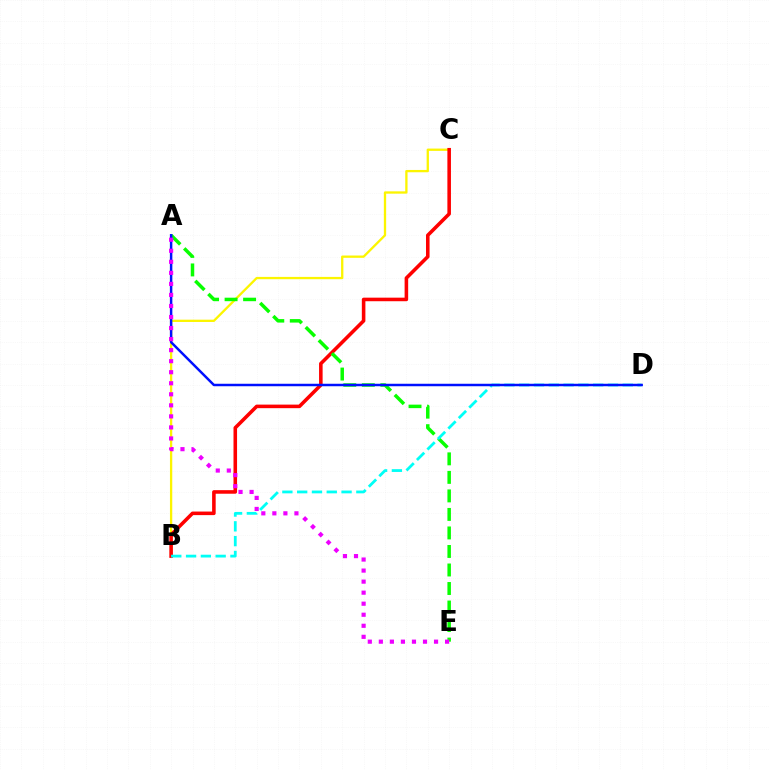{('B', 'C'): [{'color': '#fcf500', 'line_style': 'solid', 'thickness': 1.66}, {'color': '#ff0000', 'line_style': 'solid', 'thickness': 2.57}], ('A', 'E'): [{'color': '#08ff00', 'line_style': 'dashed', 'thickness': 2.52}, {'color': '#ee00ff', 'line_style': 'dotted', 'thickness': 3.0}], ('B', 'D'): [{'color': '#00fff6', 'line_style': 'dashed', 'thickness': 2.01}], ('A', 'D'): [{'color': '#0010ff', 'line_style': 'solid', 'thickness': 1.78}]}